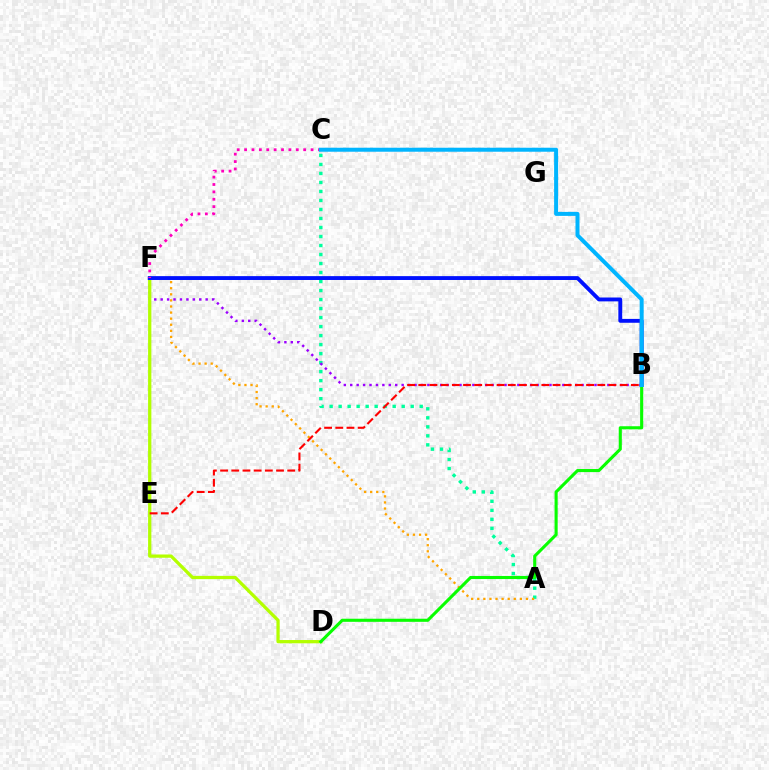{('A', 'C'): [{'color': '#00ff9d', 'line_style': 'dotted', 'thickness': 2.45}], ('B', 'F'): [{'color': '#9b00ff', 'line_style': 'dotted', 'thickness': 1.75}, {'color': '#0010ff', 'line_style': 'solid', 'thickness': 2.78}], ('D', 'F'): [{'color': '#b3ff00', 'line_style': 'solid', 'thickness': 2.35}], ('A', 'F'): [{'color': '#ffa500', 'line_style': 'dotted', 'thickness': 1.65}], ('B', 'D'): [{'color': '#08ff00', 'line_style': 'solid', 'thickness': 2.22}], ('C', 'F'): [{'color': '#ff00bd', 'line_style': 'dotted', 'thickness': 2.01}], ('B', 'C'): [{'color': '#00b5ff', 'line_style': 'solid', 'thickness': 2.88}], ('B', 'E'): [{'color': '#ff0000', 'line_style': 'dashed', 'thickness': 1.52}]}